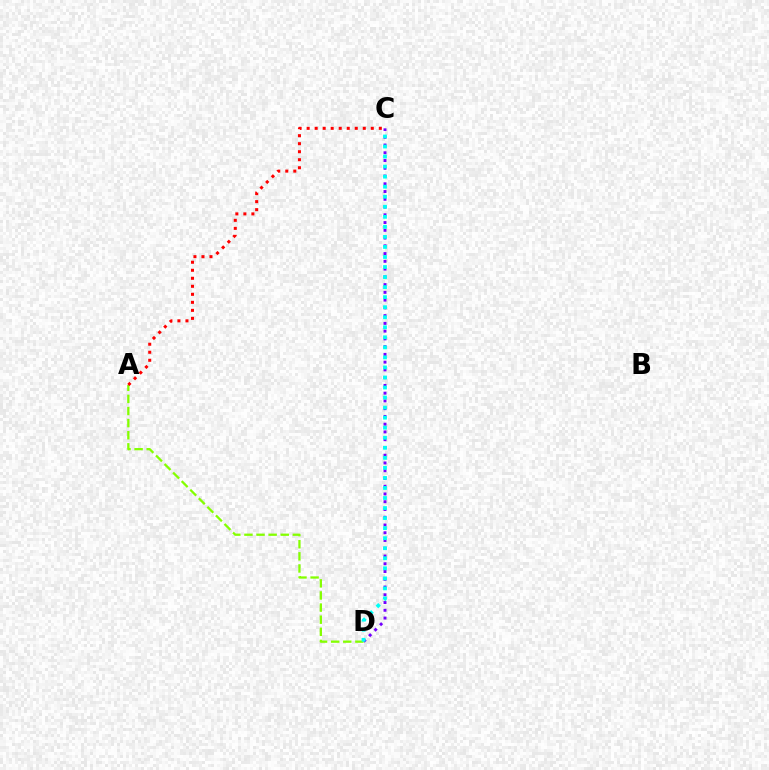{('C', 'D'): [{'color': '#7200ff', 'line_style': 'dotted', 'thickness': 2.11}, {'color': '#00fff6', 'line_style': 'dotted', 'thickness': 2.73}], ('A', 'D'): [{'color': '#84ff00', 'line_style': 'dashed', 'thickness': 1.64}], ('A', 'C'): [{'color': '#ff0000', 'line_style': 'dotted', 'thickness': 2.18}]}